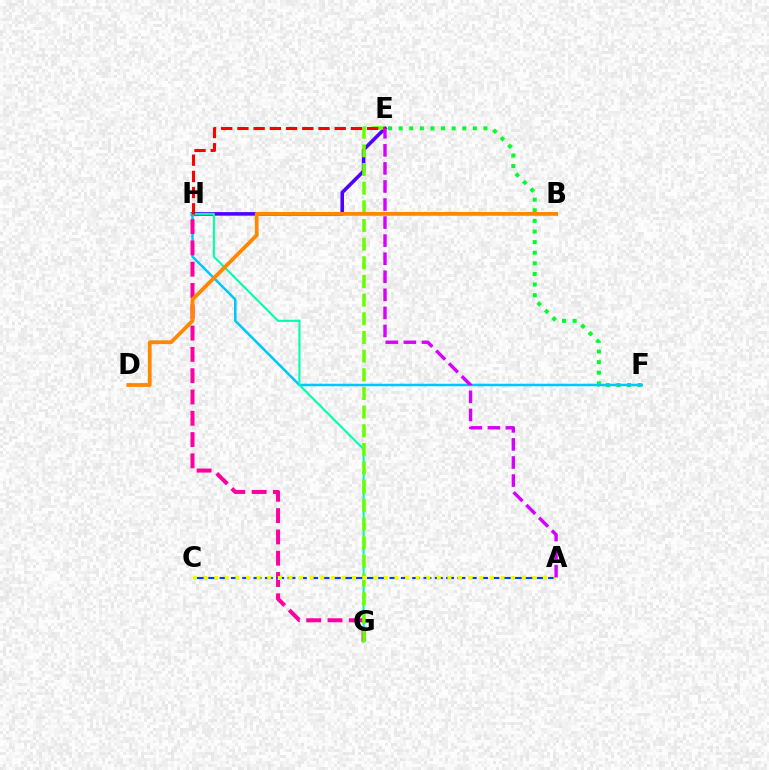{('E', 'H'): [{'color': '#4f00ff', 'line_style': 'solid', 'thickness': 2.57}, {'color': '#ff0000', 'line_style': 'dashed', 'thickness': 2.2}], ('E', 'F'): [{'color': '#00ff27', 'line_style': 'dotted', 'thickness': 2.88}], ('F', 'H'): [{'color': '#00c7ff', 'line_style': 'solid', 'thickness': 1.82}], ('G', 'H'): [{'color': '#00ffaf', 'line_style': 'solid', 'thickness': 1.51}, {'color': '#ff00a0', 'line_style': 'dashed', 'thickness': 2.89}], ('A', 'C'): [{'color': '#003fff', 'line_style': 'dashed', 'thickness': 1.54}, {'color': '#eeff00', 'line_style': 'dotted', 'thickness': 2.88}], ('E', 'G'): [{'color': '#66ff00', 'line_style': 'dashed', 'thickness': 2.54}], ('B', 'D'): [{'color': '#ff8800', 'line_style': 'solid', 'thickness': 2.72}], ('A', 'E'): [{'color': '#d600ff', 'line_style': 'dashed', 'thickness': 2.45}]}